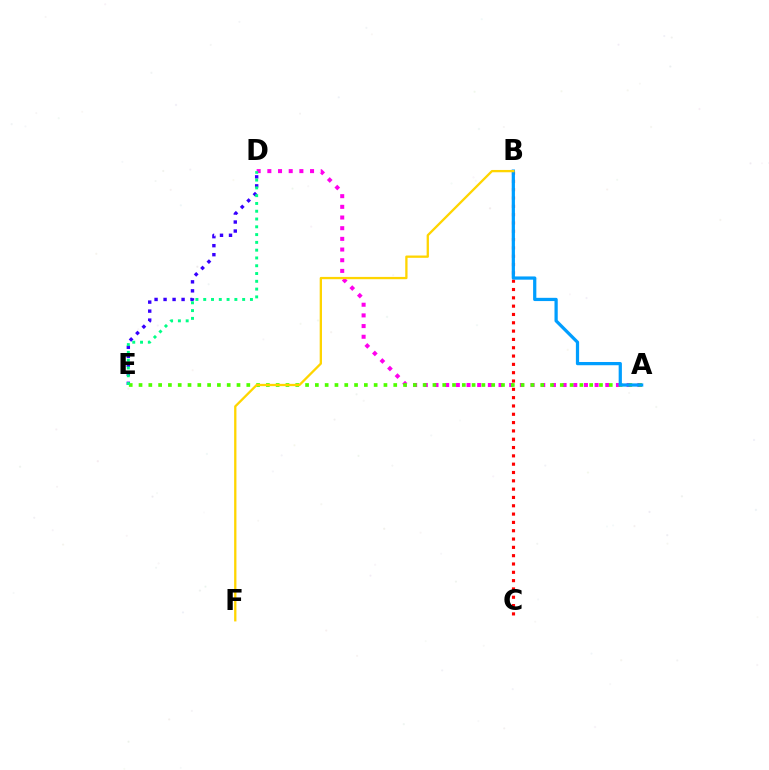{('B', 'C'): [{'color': '#ff0000', 'line_style': 'dotted', 'thickness': 2.26}], ('D', 'E'): [{'color': '#3700ff', 'line_style': 'dotted', 'thickness': 2.45}, {'color': '#00ff86', 'line_style': 'dotted', 'thickness': 2.12}], ('A', 'D'): [{'color': '#ff00ed', 'line_style': 'dotted', 'thickness': 2.9}], ('A', 'E'): [{'color': '#4fff00', 'line_style': 'dotted', 'thickness': 2.66}], ('A', 'B'): [{'color': '#009eff', 'line_style': 'solid', 'thickness': 2.33}], ('B', 'F'): [{'color': '#ffd500', 'line_style': 'solid', 'thickness': 1.66}]}